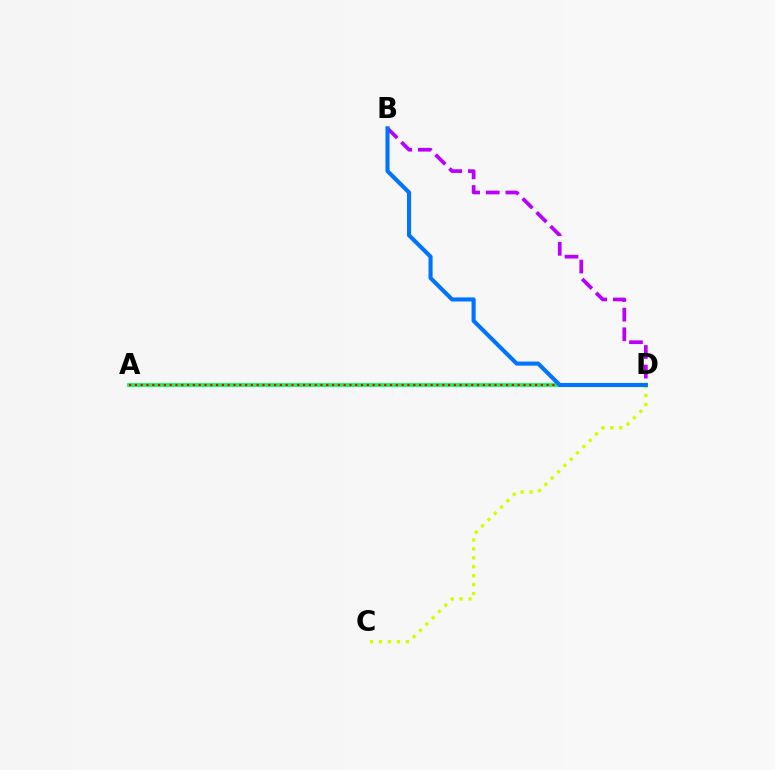{('C', 'D'): [{'color': '#d1ff00', 'line_style': 'dotted', 'thickness': 2.43}], ('A', 'D'): [{'color': '#00ff5c', 'line_style': 'solid', 'thickness': 2.71}, {'color': '#ff0000', 'line_style': 'dotted', 'thickness': 1.58}], ('B', 'D'): [{'color': '#b900ff', 'line_style': 'dashed', 'thickness': 2.67}, {'color': '#0074ff', 'line_style': 'solid', 'thickness': 2.95}]}